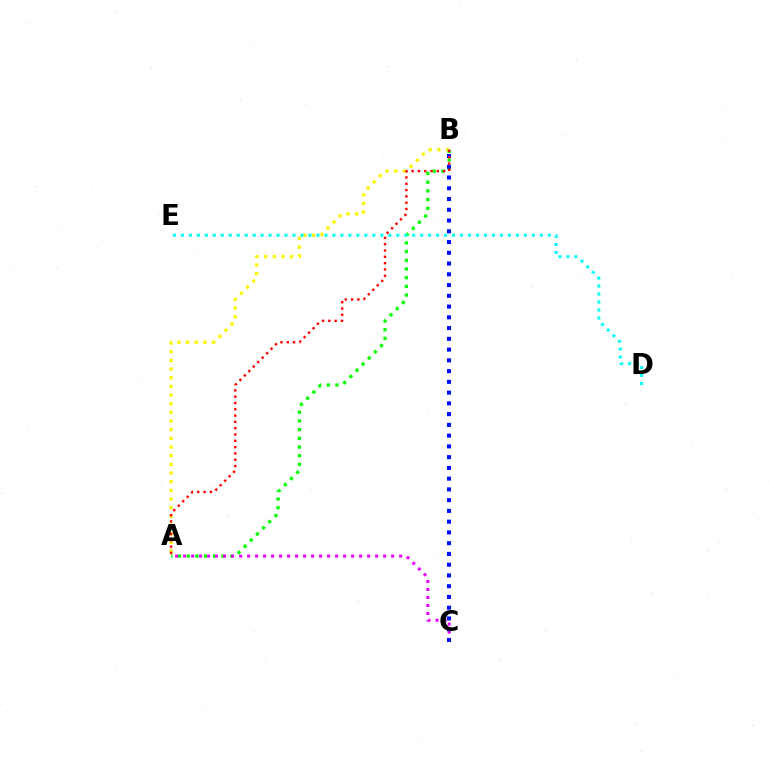{('A', 'B'): [{'color': '#fcf500', 'line_style': 'dotted', 'thickness': 2.35}, {'color': '#08ff00', 'line_style': 'dotted', 'thickness': 2.36}, {'color': '#ff0000', 'line_style': 'dotted', 'thickness': 1.71}], ('A', 'C'): [{'color': '#ee00ff', 'line_style': 'dotted', 'thickness': 2.17}], ('D', 'E'): [{'color': '#00fff6', 'line_style': 'dotted', 'thickness': 2.17}], ('B', 'C'): [{'color': '#0010ff', 'line_style': 'dotted', 'thickness': 2.92}]}